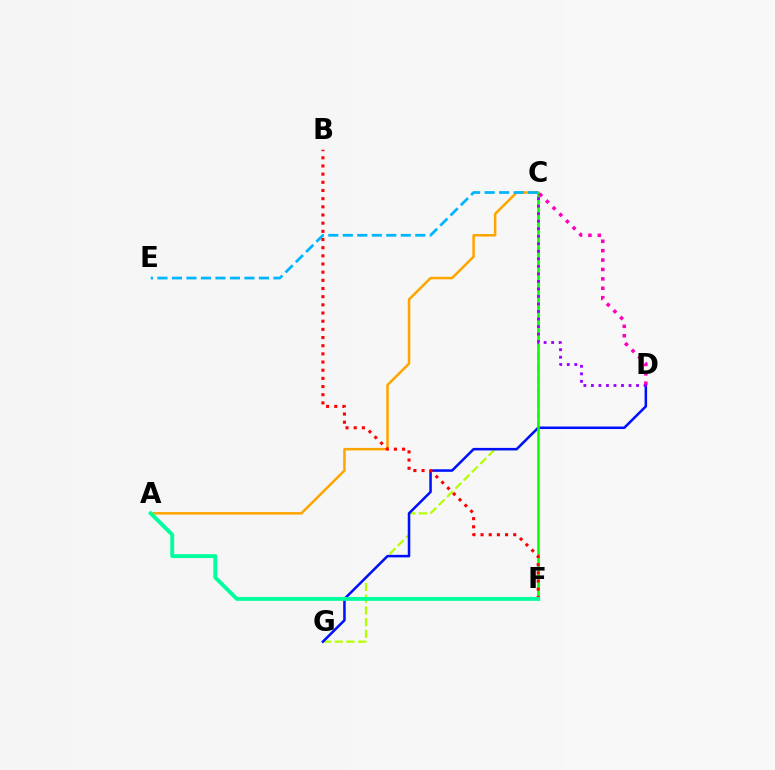{('C', 'G'): [{'color': '#b3ff00', 'line_style': 'dashed', 'thickness': 1.59}], ('D', 'G'): [{'color': '#0010ff', 'line_style': 'solid', 'thickness': 1.83}], ('A', 'C'): [{'color': '#ffa500', 'line_style': 'solid', 'thickness': 1.82}], ('C', 'F'): [{'color': '#08ff00', 'line_style': 'solid', 'thickness': 1.85}], ('C', 'E'): [{'color': '#00b5ff', 'line_style': 'dashed', 'thickness': 1.97}], ('B', 'F'): [{'color': '#ff0000', 'line_style': 'dotted', 'thickness': 2.22}], ('C', 'D'): [{'color': '#ff00bd', 'line_style': 'dotted', 'thickness': 2.56}, {'color': '#9b00ff', 'line_style': 'dotted', 'thickness': 2.04}], ('A', 'F'): [{'color': '#00ff9d', 'line_style': 'solid', 'thickness': 2.78}]}